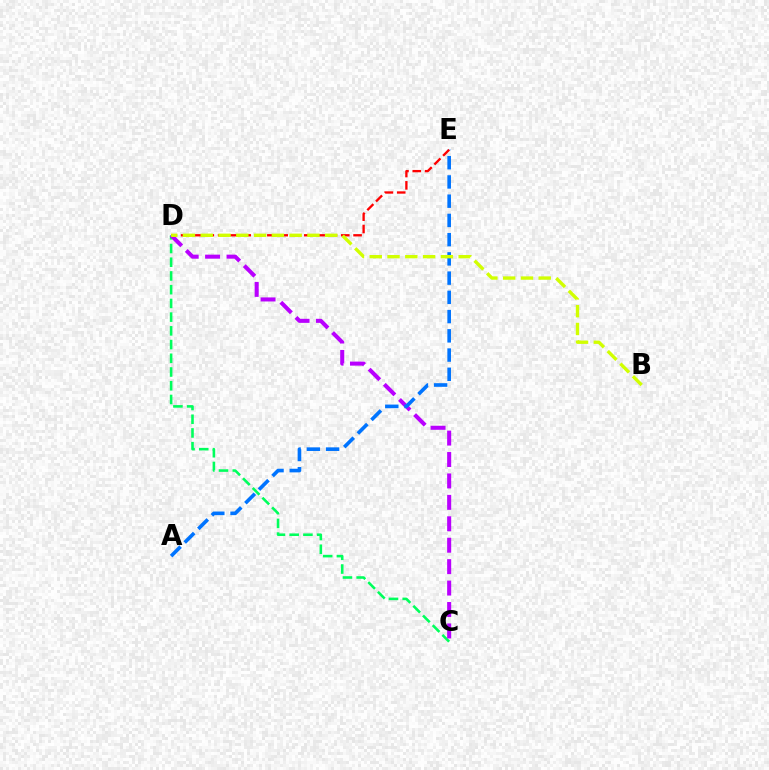{('C', 'D'): [{'color': '#00ff5c', 'line_style': 'dashed', 'thickness': 1.86}, {'color': '#b900ff', 'line_style': 'dashed', 'thickness': 2.91}], ('A', 'E'): [{'color': '#0074ff', 'line_style': 'dashed', 'thickness': 2.61}], ('D', 'E'): [{'color': '#ff0000', 'line_style': 'dashed', 'thickness': 1.67}], ('B', 'D'): [{'color': '#d1ff00', 'line_style': 'dashed', 'thickness': 2.42}]}